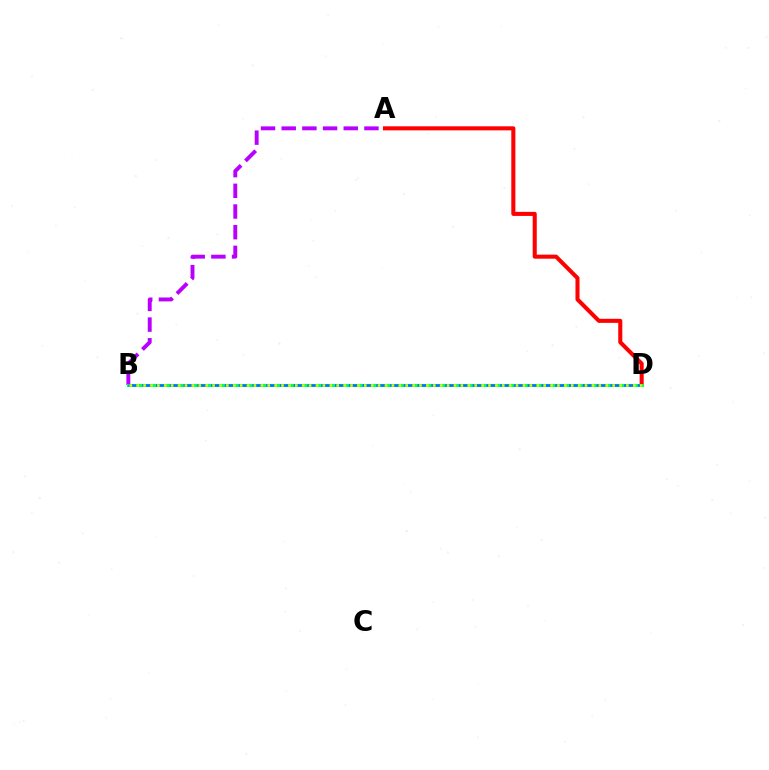{('A', 'D'): [{'color': '#ff0000', 'line_style': 'solid', 'thickness': 2.92}], ('A', 'B'): [{'color': '#b900ff', 'line_style': 'dashed', 'thickness': 2.81}], ('B', 'D'): [{'color': '#00ff5c', 'line_style': 'solid', 'thickness': 2.22}, {'color': '#0074ff', 'line_style': 'dashed', 'thickness': 1.87}, {'color': '#d1ff00', 'line_style': 'dotted', 'thickness': 1.87}]}